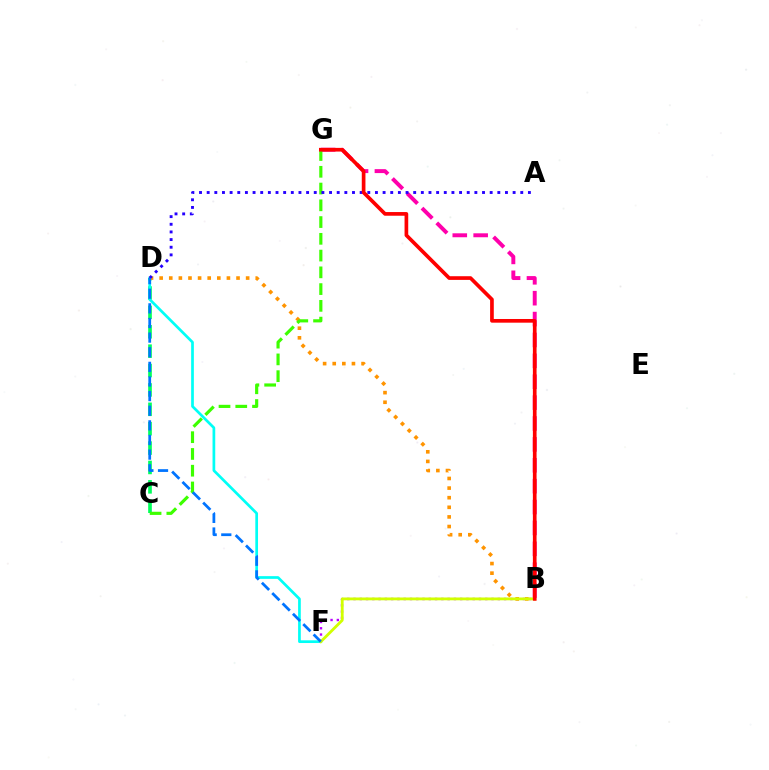{('B', 'F'): [{'color': '#b900ff', 'line_style': 'dotted', 'thickness': 1.71}, {'color': '#d1ff00', 'line_style': 'solid', 'thickness': 2.03}], ('C', 'D'): [{'color': '#00ff5c', 'line_style': 'dashed', 'thickness': 2.63}], ('D', 'F'): [{'color': '#00fff6', 'line_style': 'solid', 'thickness': 1.95}, {'color': '#0074ff', 'line_style': 'dashed', 'thickness': 1.99}], ('B', 'G'): [{'color': '#ff00ac', 'line_style': 'dashed', 'thickness': 2.84}, {'color': '#ff0000', 'line_style': 'solid', 'thickness': 2.65}], ('B', 'D'): [{'color': '#ff9400', 'line_style': 'dotted', 'thickness': 2.61}], ('C', 'G'): [{'color': '#3dff00', 'line_style': 'dashed', 'thickness': 2.28}], ('A', 'D'): [{'color': '#2500ff', 'line_style': 'dotted', 'thickness': 2.08}]}